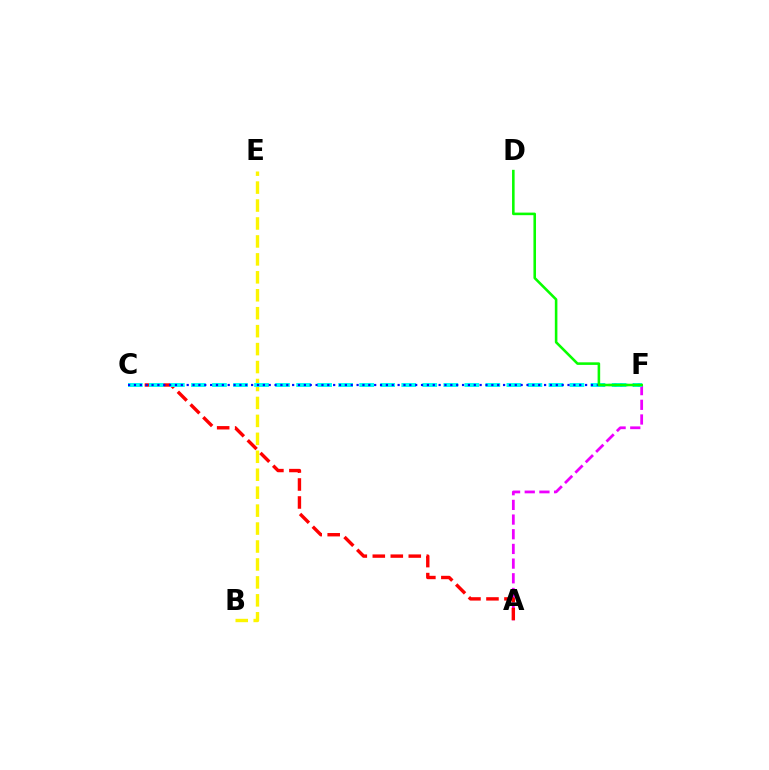{('B', 'E'): [{'color': '#fcf500', 'line_style': 'dashed', 'thickness': 2.44}], ('A', 'F'): [{'color': '#ee00ff', 'line_style': 'dashed', 'thickness': 1.99}], ('A', 'C'): [{'color': '#ff0000', 'line_style': 'dashed', 'thickness': 2.44}], ('C', 'F'): [{'color': '#00fff6', 'line_style': 'dashed', 'thickness': 2.86}, {'color': '#0010ff', 'line_style': 'dotted', 'thickness': 1.59}], ('D', 'F'): [{'color': '#08ff00', 'line_style': 'solid', 'thickness': 1.86}]}